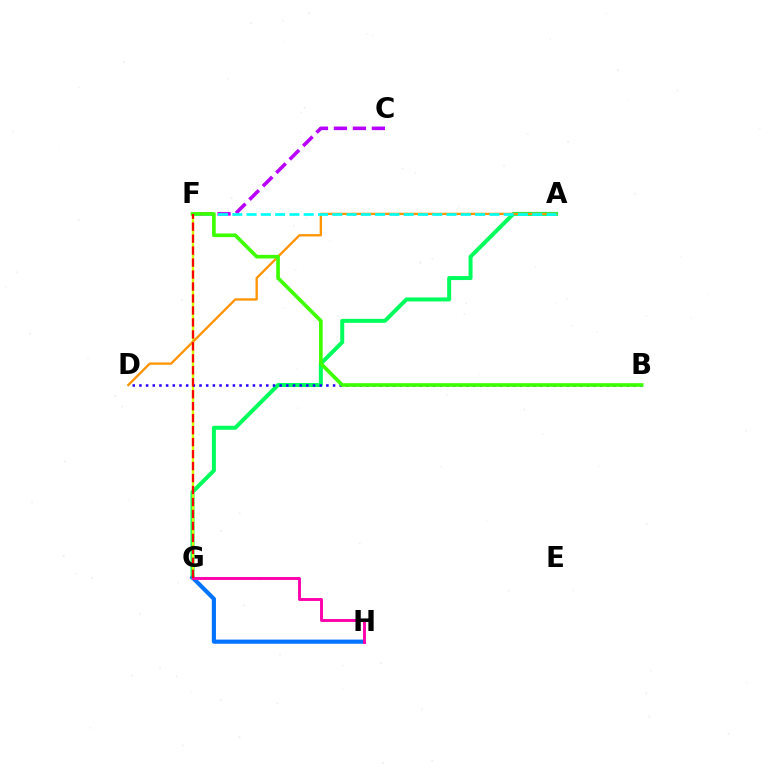{('A', 'G'): [{'color': '#00ff5c', 'line_style': 'solid', 'thickness': 2.87}], ('G', 'H'): [{'color': '#0074ff', 'line_style': 'solid', 'thickness': 2.99}, {'color': '#ff00ac', 'line_style': 'solid', 'thickness': 2.09}], ('C', 'F'): [{'color': '#b900ff', 'line_style': 'dashed', 'thickness': 2.58}], ('F', 'G'): [{'color': '#d1ff00', 'line_style': 'solid', 'thickness': 1.7}, {'color': '#ff0000', 'line_style': 'dashed', 'thickness': 1.63}], ('B', 'D'): [{'color': '#2500ff', 'line_style': 'dotted', 'thickness': 1.81}], ('A', 'D'): [{'color': '#ff9400', 'line_style': 'solid', 'thickness': 1.66}], ('A', 'F'): [{'color': '#00fff6', 'line_style': 'dashed', 'thickness': 1.94}], ('B', 'F'): [{'color': '#3dff00', 'line_style': 'solid', 'thickness': 2.63}]}